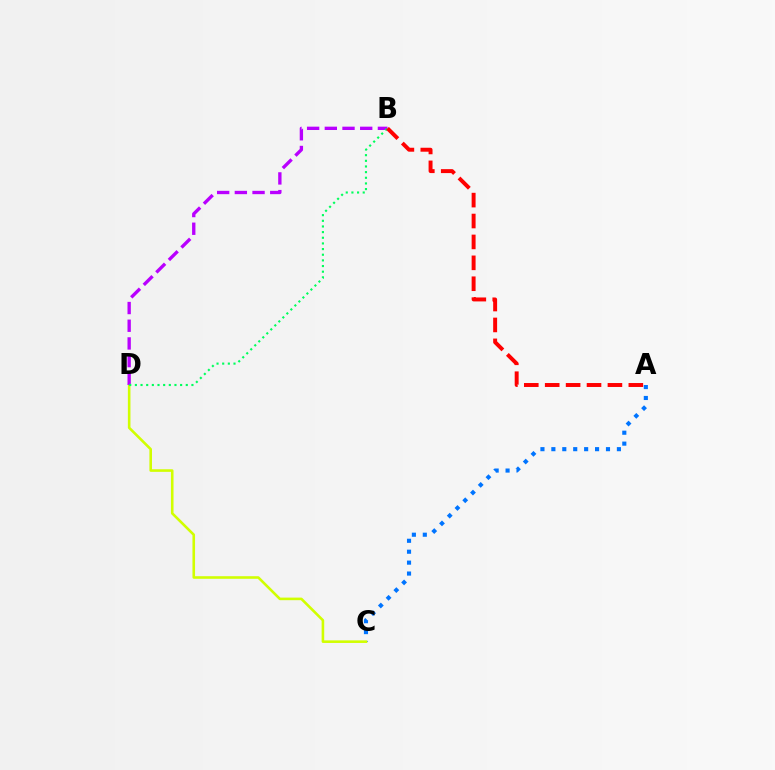{('A', 'C'): [{'color': '#0074ff', 'line_style': 'dotted', 'thickness': 2.97}], ('C', 'D'): [{'color': '#d1ff00', 'line_style': 'solid', 'thickness': 1.87}], ('B', 'D'): [{'color': '#b900ff', 'line_style': 'dashed', 'thickness': 2.4}, {'color': '#00ff5c', 'line_style': 'dotted', 'thickness': 1.54}], ('A', 'B'): [{'color': '#ff0000', 'line_style': 'dashed', 'thickness': 2.84}]}